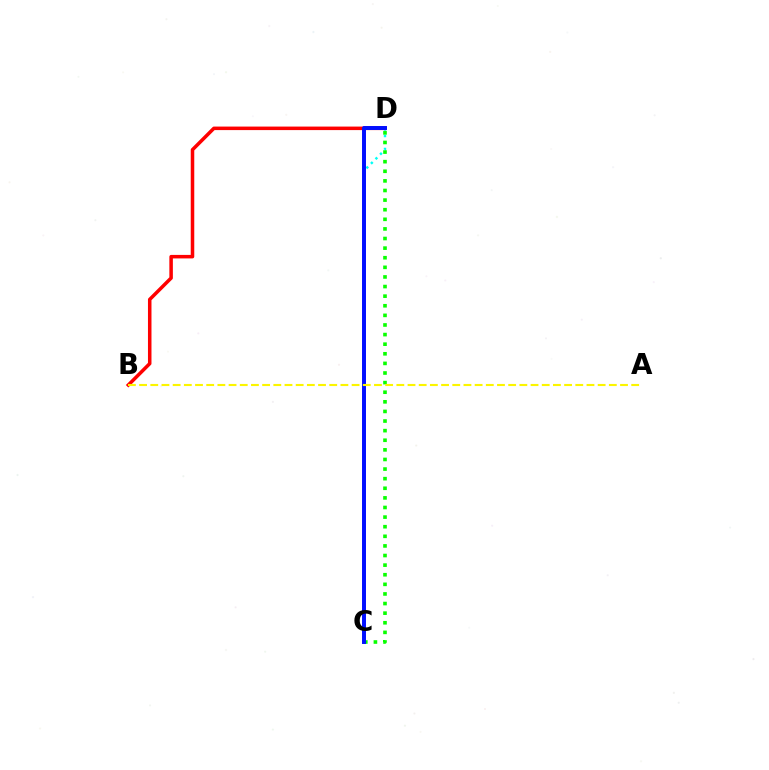{('C', 'D'): [{'color': '#00fff6', 'line_style': 'dotted', 'thickness': 1.76}, {'color': '#ee00ff', 'line_style': 'solid', 'thickness': 2.61}, {'color': '#08ff00', 'line_style': 'dotted', 'thickness': 2.61}, {'color': '#0010ff', 'line_style': 'solid', 'thickness': 2.83}], ('B', 'D'): [{'color': '#ff0000', 'line_style': 'solid', 'thickness': 2.53}], ('A', 'B'): [{'color': '#fcf500', 'line_style': 'dashed', 'thickness': 1.52}]}